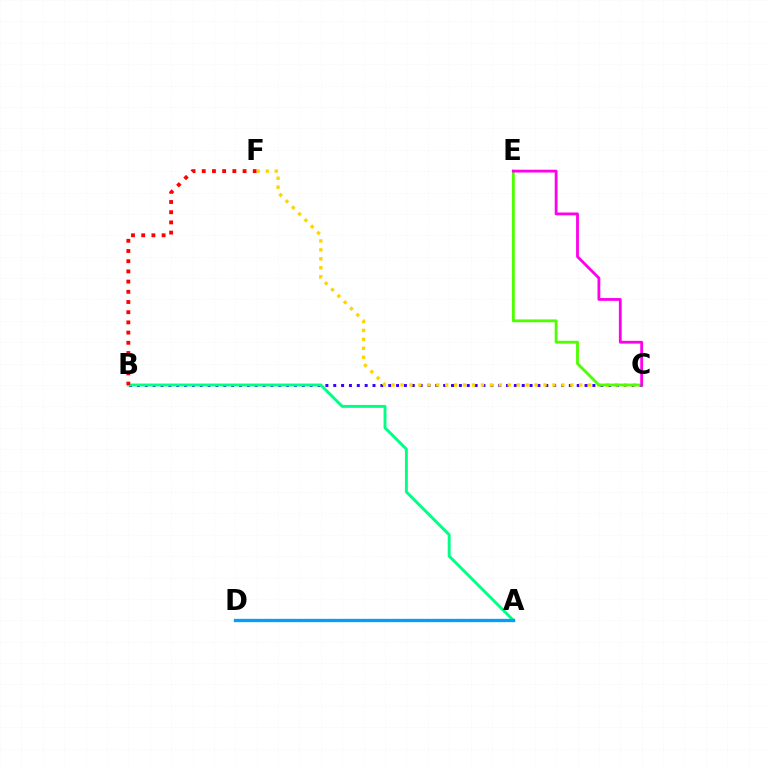{('B', 'C'): [{'color': '#3700ff', 'line_style': 'dotted', 'thickness': 2.13}], ('A', 'B'): [{'color': '#00ff86', 'line_style': 'solid', 'thickness': 2.1}], ('A', 'D'): [{'color': '#009eff', 'line_style': 'solid', 'thickness': 2.38}], ('B', 'F'): [{'color': '#ff0000', 'line_style': 'dotted', 'thickness': 2.77}], ('C', 'F'): [{'color': '#ffd500', 'line_style': 'dotted', 'thickness': 2.43}], ('C', 'E'): [{'color': '#4fff00', 'line_style': 'solid', 'thickness': 2.05}, {'color': '#ff00ed', 'line_style': 'solid', 'thickness': 2.02}]}